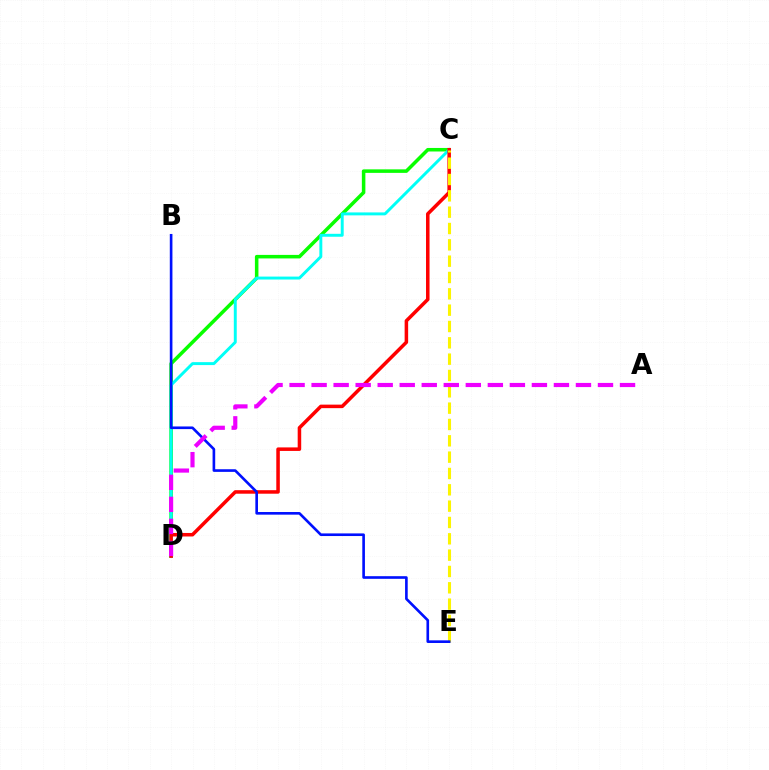{('C', 'D'): [{'color': '#08ff00', 'line_style': 'solid', 'thickness': 2.54}, {'color': '#00fff6', 'line_style': 'solid', 'thickness': 2.12}, {'color': '#ff0000', 'line_style': 'solid', 'thickness': 2.54}], ('C', 'E'): [{'color': '#fcf500', 'line_style': 'dashed', 'thickness': 2.22}], ('B', 'E'): [{'color': '#0010ff', 'line_style': 'solid', 'thickness': 1.9}], ('A', 'D'): [{'color': '#ee00ff', 'line_style': 'dashed', 'thickness': 2.99}]}